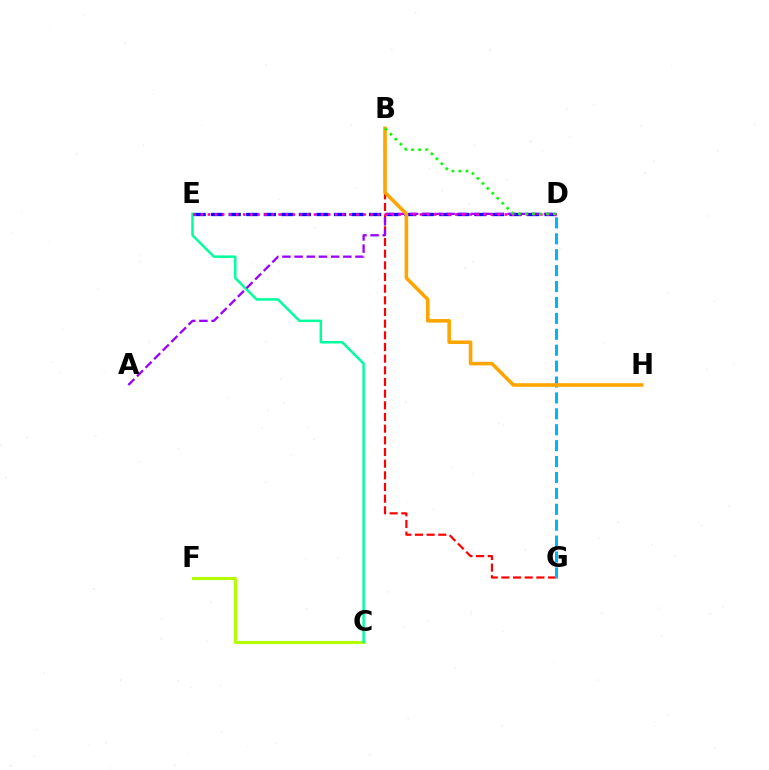{('C', 'F'): [{'color': '#b3ff00', 'line_style': 'solid', 'thickness': 2.21}], ('B', 'G'): [{'color': '#ff0000', 'line_style': 'dashed', 'thickness': 1.58}], ('C', 'E'): [{'color': '#00ff9d', 'line_style': 'solid', 'thickness': 1.8}], ('D', 'E'): [{'color': '#0010ff', 'line_style': 'dashed', 'thickness': 2.38}, {'color': '#ff00bd', 'line_style': 'dotted', 'thickness': 1.92}], ('D', 'G'): [{'color': '#00b5ff', 'line_style': 'dashed', 'thickness': 2.16}], ('A', 'D'): [{'color': '#9b00ff', 'line_style': 'dashed', 'thickness': 1.65}], ('B', 'H'): [{'color': '#ffa500', 'line_style': 'solid', 'thickness': 2.58}], ('B', 'D'): [{'color': '#08ff00', 'line_style': 'dotted', 'thickness': 1.91}]}